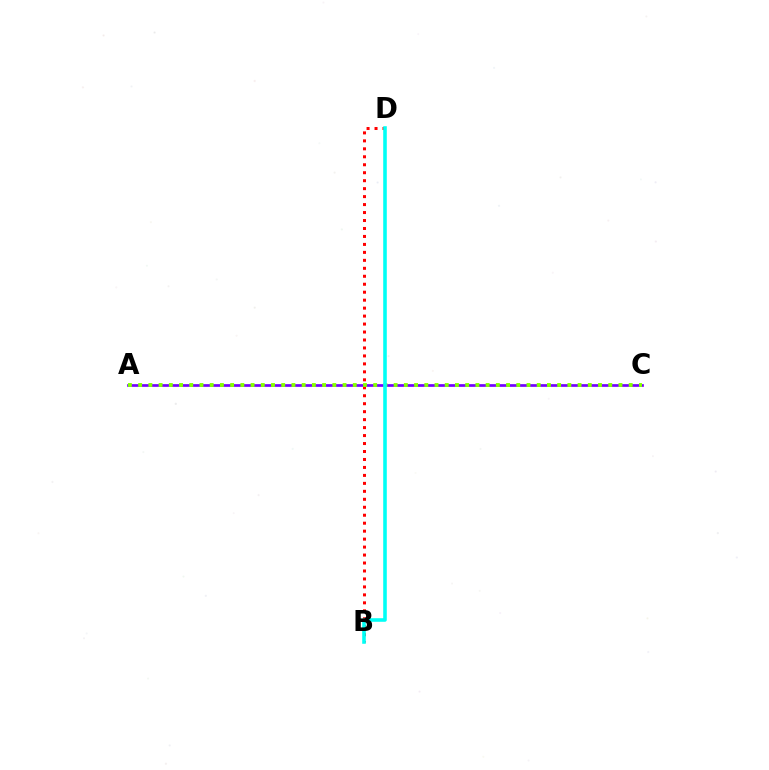{('B', 'D'): [{'color': '#ff0000', 'line_style': 'dotted', 'thickness': 2.16}, {'color': '#00fff6', 'line_style': 'solid', 'thickness': 2.58}], ('A', 'C'): [{'color': '#7200ff', 'line_style': 'solid', 'thickness': 1.94}, {'color': '#84ff00', 'line_style': 'dotted', 'thickness': 2.78}]}